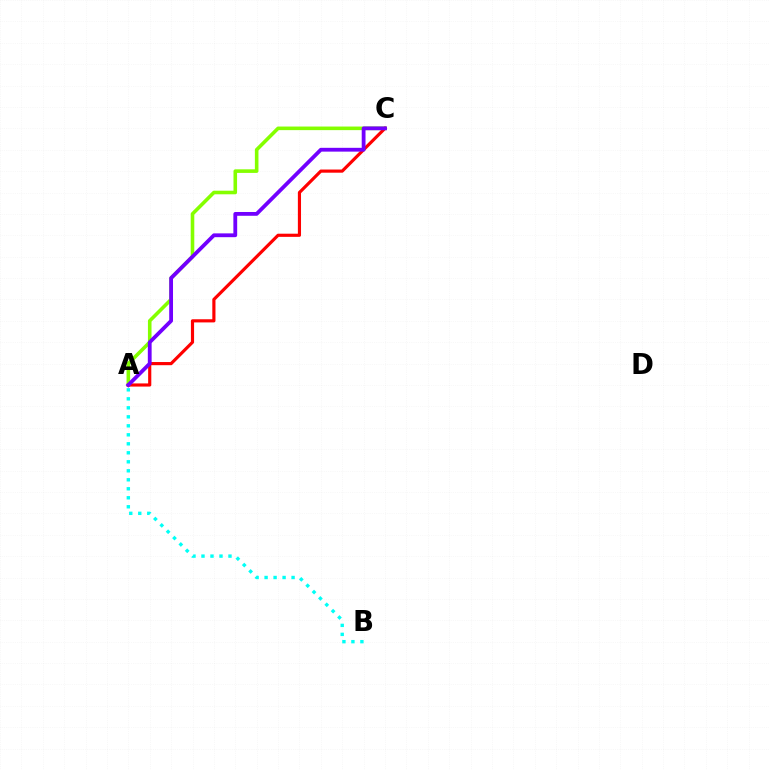{('A', 'C'): [{'color': '#84ff00', 'line_style': 'solid', 'thickness': 2.58}, {'color': '#ff0000', 'line_style': 'solid', 'thickness': 2.27}, {'color': '#7200ff', 'line_style': 'solid', 'thickness': 2.74}], ('A', 'B'): [{'color': '#00fff6', 'line_style': 'dotted', 'thickness': 2.44}]}